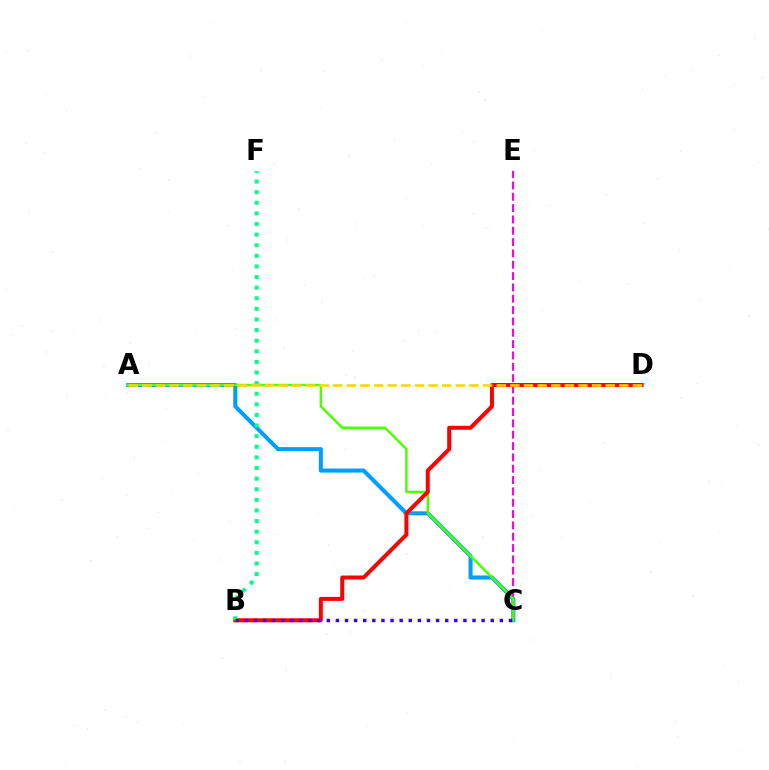{('A', 'C'): [{'color': '#009eff', 'line_style': 'solid', 'thickness': 2.93}, {'color': '#4fff00', 'line_style': 'solid', 'thickness': 1.77}], ('C', 'E'): [{'color': '#ff00ed', 'line_style': 'dashed', 'thickness': 1.54}], ('B', 'D'): [{'color': '#ff0000', 'line_style': 'solid', 'thickness': 2.87}], ('B', 'F'): [{'color': '#00ff86', 'line_style': 'dotted', 'thickness': 2.88}], ('A', 'D'): [{'color': '#ffd500', 'line_style': 'dashed', 'thickness': 1.85}], ('B', 'C'): [{'color': '#3700ff', 'line_style': 'dotted', 'thickness': 2.47}]}